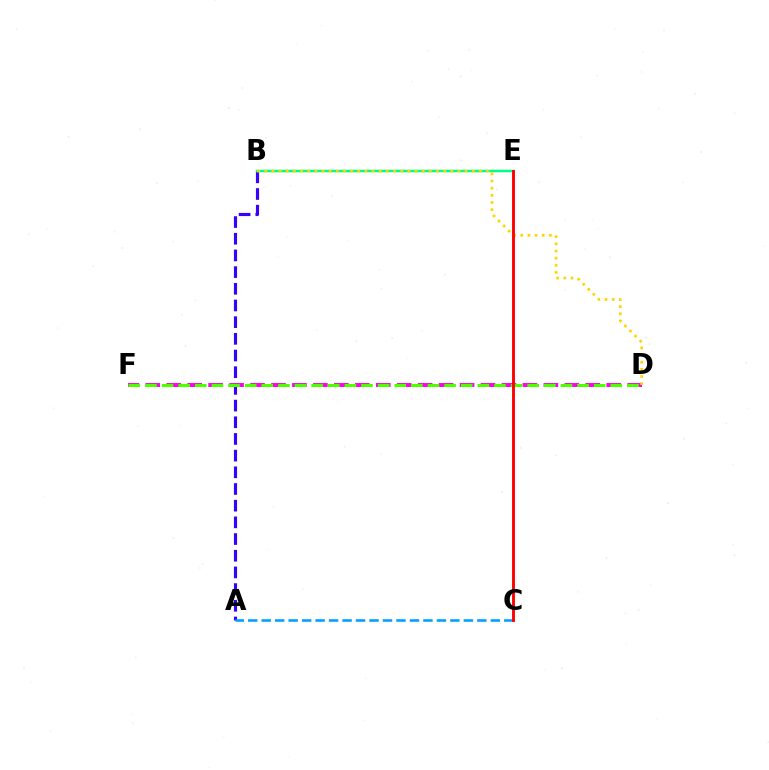{('A', 'B'): [{'color': '#3700ff', 'line_style': 'dashed', 'thickness': 2.27}], ('A', 'C'): [{'color': '#009eff', 'line_style': 'dashed', 'thickness': 1.83}], ('B', 'E'): [{'color': '#00ff86', 'line_style': 'solid', 'thickness': 1.8}], ('D', 'F'): [{'color': '#ff00ed', 'line_style': 'dashed', 'thickness': 2.85}, {'color': '#4fff00', 'line_style': 'dashed', 'thickness': 2.26}], ('B', 'D'): [{'color': '#ffd500', 'line_style': 'dotted', 'thickness': 1.94}], ('C', 'E'): [{'color': '#ff0000', 'line_style': 'solid', 'thickness': 2.09}]}